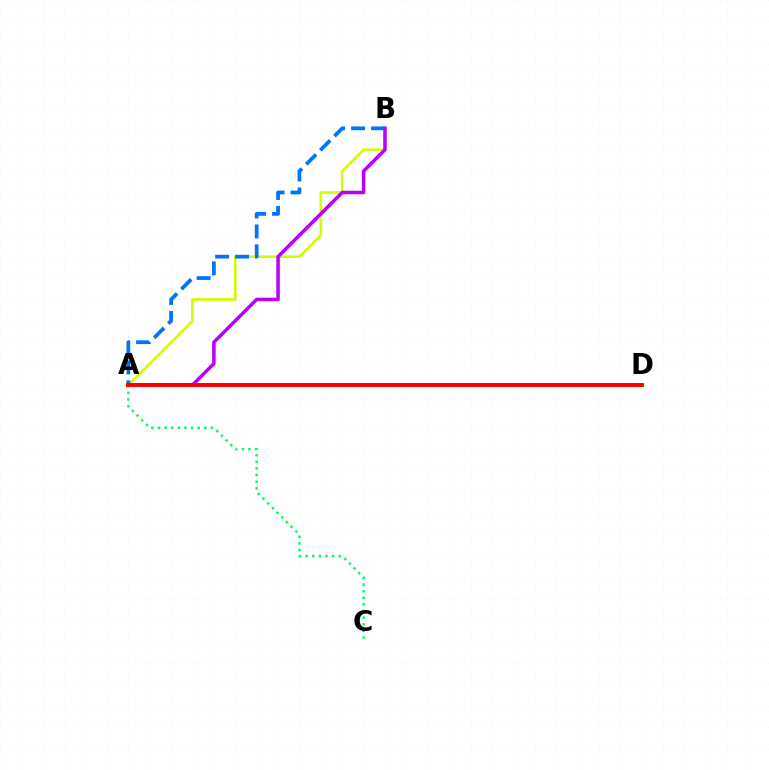{('A', 'B'): [{'color': '#d1ff00', 'line_style': 'solid', 'thickness': 1.91}, {'color': '#0074ff', 'line_style': 'dashed', 'thickness': 2.71}, {'color': '#b900ff', 'line_style': 'solid', 'thickness': 2.53}], ('A', 'C'): [{'color': '#00ff5c', 'line_style': 'dotted', 'thickness': 1.8}], ('A', 'D'): [{'color': '#ff0000', 'line_style': 'solid', 'thickness': 2.85}]}